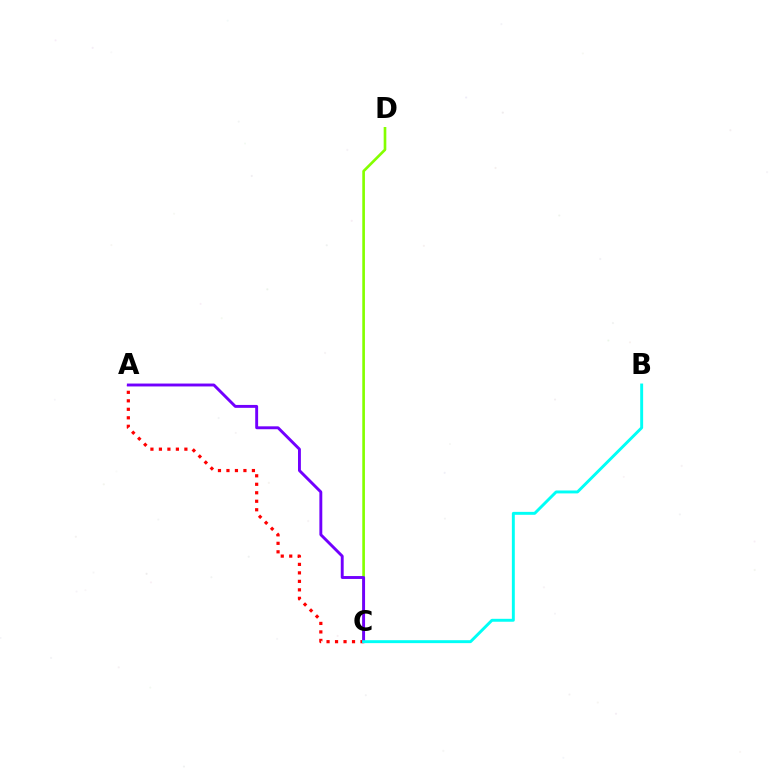{('C', 'D'): [{'color': '#84ff00', 'line_style': 'solid', 'thickness': 1.91}], ('A', 'C'): [{'color': '#ff0000', 'line_style': 'dotted', 'thickness': 2.31}, {'color': '#7200ff', 'line_style': 'solid', 'thickness': 2.09}], ('B', 'C'): [{'color': '#00fff6', 'line_style': 'solid', 'thickness': 2.1}]}